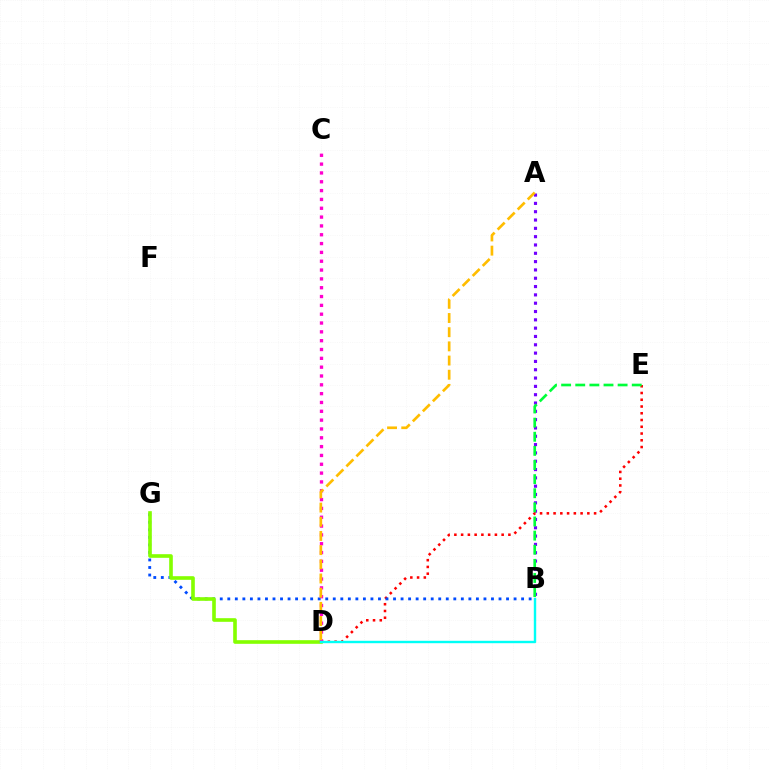{('A', 'B'): [{'color': '#7200ff', 'line_style': 'dotted', 'thickness': 2.26}], ('D', 'E'): [{'color': '#ff0000', 'line_style': 'dotted', 'thickness': 1.84}], ('B', 'E'): [{'color': '#00ff39', 'line_style': 'dashed', 'thickness': 1.92}], ('B', 'G'): [{'color': '#004bff', 'line_style': 'dotted', 'thickness': 2.05}], ('D', 'G'): [{'color': '#84ff00', 'line_style': 'solid', 'thickness': 2.61}], ('C', 'D'): [{'color': '#ff00cf', 'line_style': 'dotted', 'thickness': 2.4}], ('B', 'D'): [{'color': '#00fff6', 'line_style': 'solid', 'thickness': 1.73}], ('A', 'D'): [{'color': '#ffbd00', 'line_style': 'dashed', 'thickness': 1.93}]}